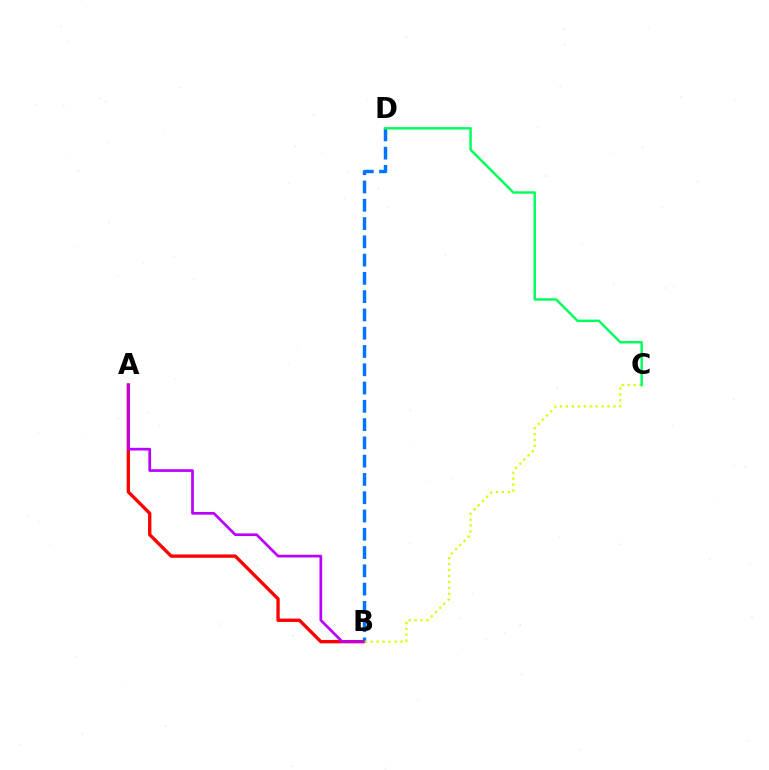{('A', 'B'): [{'color': '#ff0000', 'line_style': 'solid', 'thickness': 2.39}, {'color': '#b900ff', 'line_style': 'solid', 'thickness': 1.95}], ('B', 'D'): [{'color': '#0074ff', 'line_style': 'dashed', 'thickness': 2.48}], ('B', 'C'): [{'color': '#d1ff00', 'line_style': 'dotted', 'thickness': 1.61}], ('C', 'D'): [{'color': '#00ff5c', 'line_style': 'solid', 'thickness': 1.77}]}